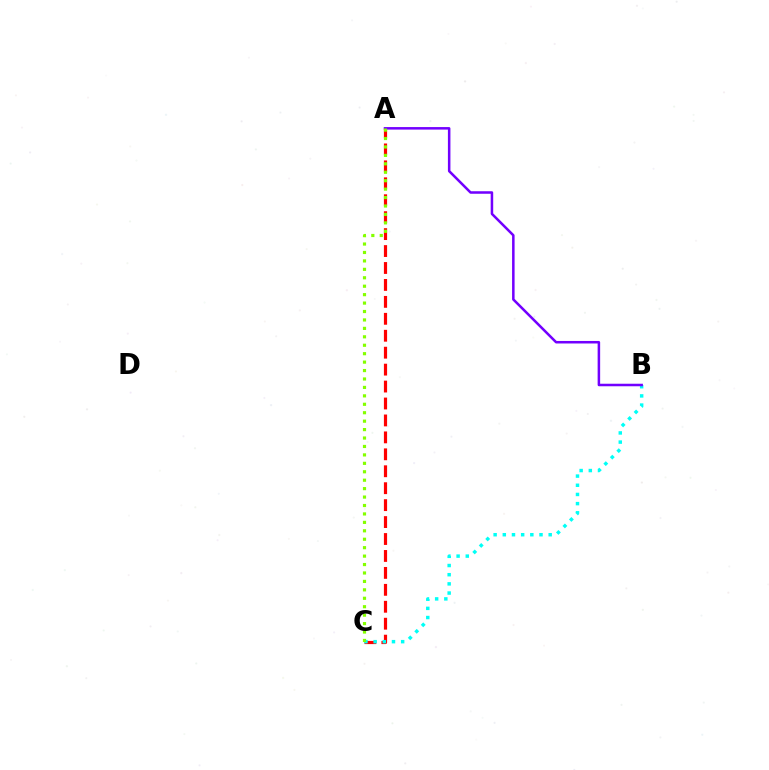{('A', 'C'): [{'color': '#ff0000', 'line_style': 'dashed', 'thickness': 2.3}, {'color': '#84ff00', 'line_style': 'dotted', 'thickness': 2.29}], ('B', 'C'): [{'color': '#00fff6', 'line_style': 'dotted', 'thickness': 2.49}], ('A', 'B'): [{'color': '#7200ff', 'line_style': 'solid', 'thickness': 1.82}]}